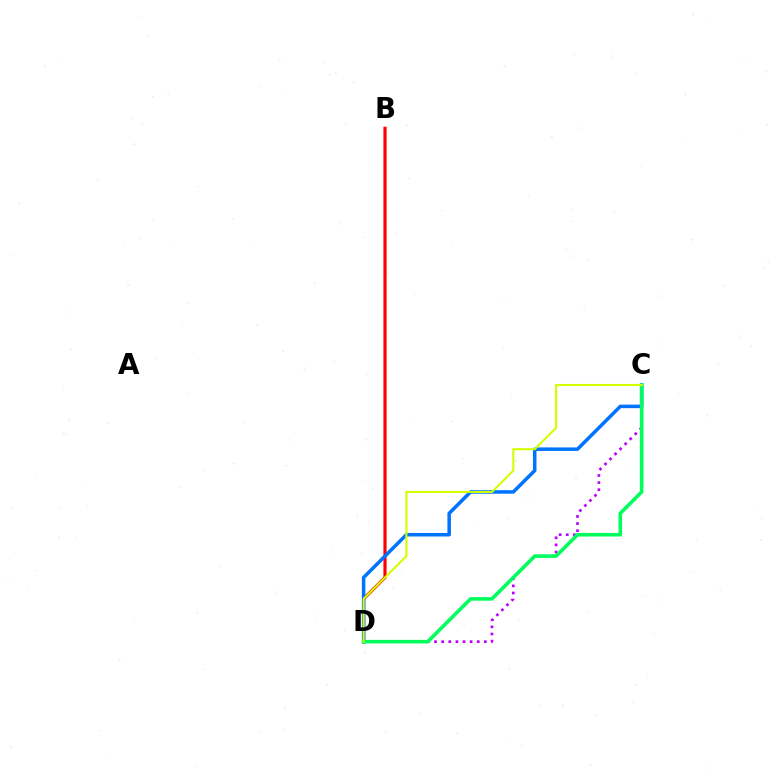{('B', 'D'): [{'color': '#ff0000', 'line_style': 'solid', 'thickness': 2.28}], ('C', 'D'): [{'color': '#0074ff', 'line_style': 'solid', 'thickness': 2.54}, {'color': '#b900ff', 'line_style': 'dotted', 'thickness': 1.93}, {'color': '#00ff5c', 'line_style': 'solid', 'thickness': 2.58}, {'color': '#d1ff00', 'line_style': 'solid', 'thickness': 1.51}]}